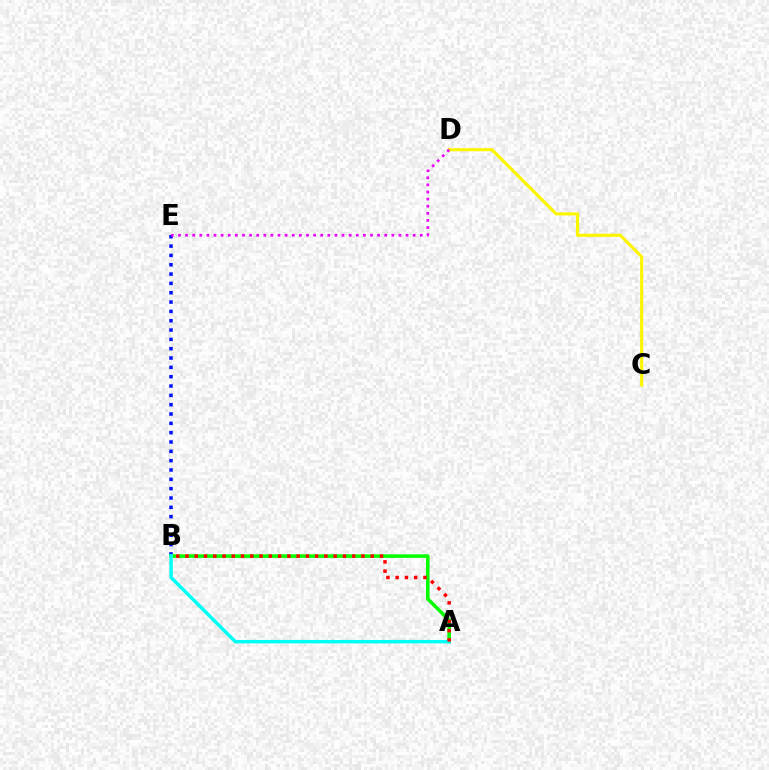{('B', 'E'): [{'color': '#0010ff', 'line_style': 'dotted', 'thickness': 2.53}], ('A', 'B'): [{'color': '#08ff00', 'line_style': 'solid', 'thickness': 2.59}, {'color': '#00fff6', 'line_style': 'solid', 'thickness': 2.47}, {'color': '#ff0000', 'line_style': 'dotted', 'thickness': 2.52}], ('C', 'D'): [{'color': '#fcf500', 'line_style': 'solid', 'thickness': 2.25}], ('D', 'E'): [{'color': '#ee00ff', 'line_style': 'dotted', 'thickness': 1.93}]}